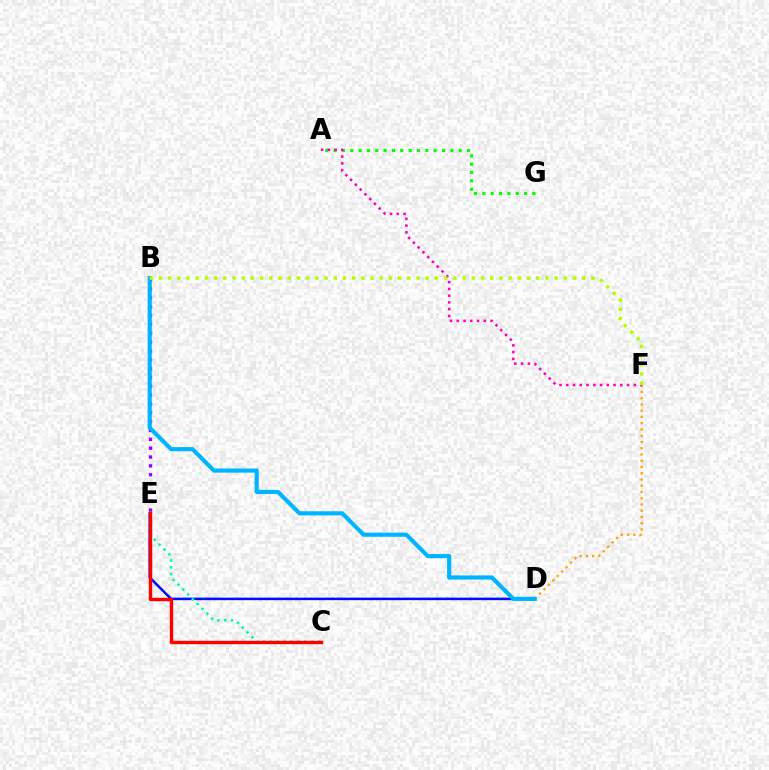{('D', 'E'): [{'color': '#0010ff', 'line_style': 'solid', 'thickness': 1.84}], ('C', 'E'): [{'color': '#00ff9d', 'line_style': 'dotted', 'thickness': 1.86}, {'color': '#ff0000', 'line_style': 'solid', 'thickness': 2.46}], ('A', 'G'): [{'color': '#08ff00', 'line_style': 'dotted', 'thickness': 2.27}], ('D', 'F'): [{'color': '#ffa500', 'line_style': 'dotted', 'thickness': 1.7}], ('A', 'F'): [{'color': '#ff00bd', 'line_style': 'dotted', 'thickness': 1.84}], ('B', 'E'): [{'color': '#9b00ff', 'line_style': 'dotted', 'thickness': 2.4}], ('B', 'D'): [{'color': '#00b5ff', 'line_style': 'solid', 'thickness': 2.98}], ('B', 'F'): [{'color': '#b3ff00', 'line_style': 'dotted', 'thickness': 2.5}]}